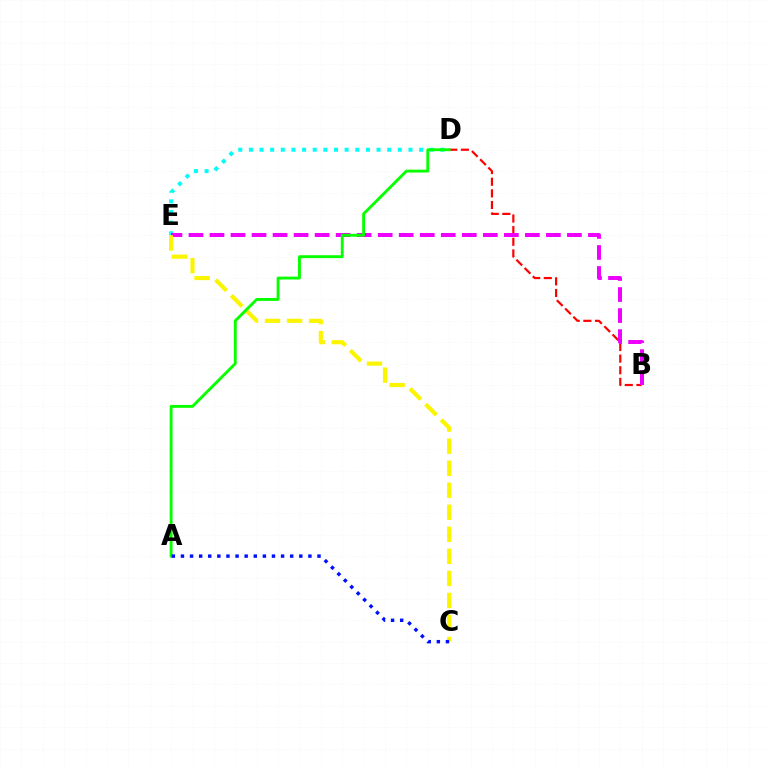{('D', 'E'): [{'color': '#00fff6', 'line_style': 'dotted', 'thickness': 2.89}], ('B', 'D'): [{'color': '#ff0000', 'line_style': 'dashed', 'thickness': 1.58}], ('B', 'E'): [{'color': '#ee00ff', 'line_style': 'dashed', 'thickness': 2.86}], ('C', 'E'): [{'color': '#fcf500', 'line_style': 'dashed', 'thickness': 2.99}], ('A', 'D'): [{'color': '#08ff00', 'line_style': 'solid', 'thickness': 2.08}], ('A', 'C'): [{'color': '#0010ff', 'line_style': 'dotted', 'thickness': 2.47}]}